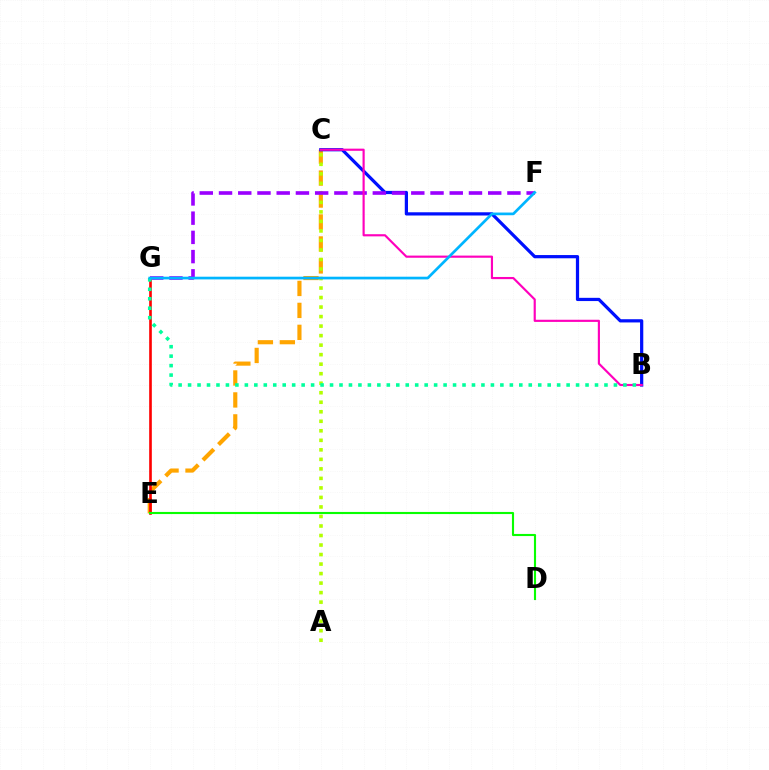{('C', 'E'): [{'color': '#ffa500', 'line_style': 'dashed', 'thickness': 2.98}], ('A', 'C'): [{'color': '#b3ff00', 'line_style': 'dotted', 'thickness': 2.59}], ('E', 'G'): [{'color': '#ff0000', 'line_style': 'solid', 'thickness': 1.9}], ('B', 'C'): [{'color': '#0010ff', 'line_style': 'solid', 'thickness': 2.32}, {'color': '#ff00bd', 'line_style': 'solid', 'thickness': 1.55}], ('F', 'G'): [{'color': '#9b00ff', 'line_style': 'dashed', 'thickness': 2.61}, {'color': '#00b5ff', 'line_style': 'solid', 'thickness': 1.94}], ('D', 'E'): [{'color': '#08ff00', 'line_style': 'solid', 'thickness': 1.53}], ('B', 'G'): [{'color': '#00ff9d', 'line_style': 'dotted', 'thickness': 2.57}]}